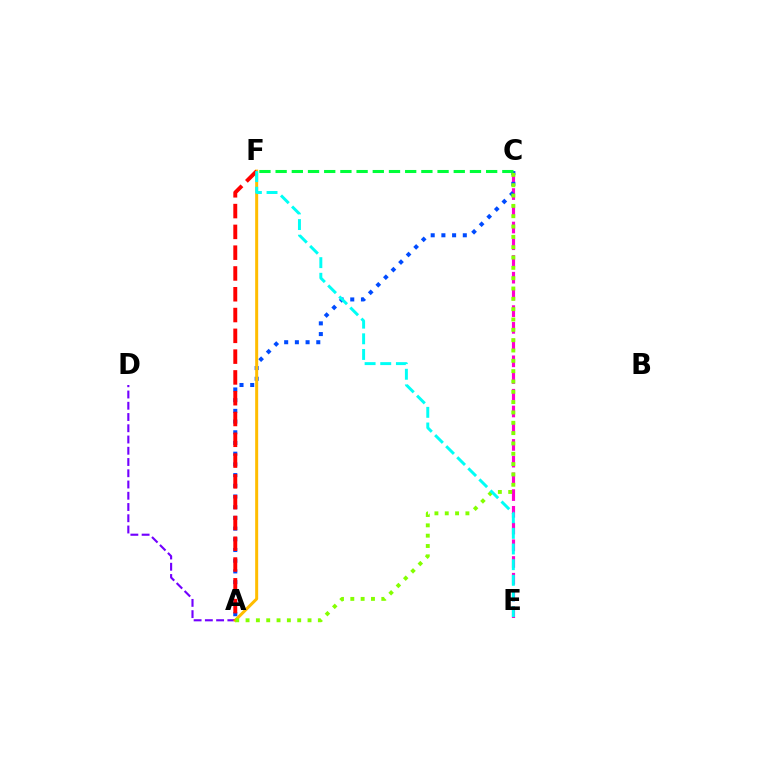{('C', 'E'): [{'color': '#ff00cf', 'line_style': 'dashed', 'thickness': 2.27}], ('A', 'D'): [{'color': '#7200ff', 'line_style': 'dashed', 'thickness': 1.53}], ('A', 'C'): [{'color': '#004bff', 'line_style': 'dotted', 'thickness': 2.91}, {'color': '#84ff00', 'line_style': 'dotted', 'thickness': 2.81}], ('A', 'F'): [{'color': '#ffbd00', 'line_style': 'solid', 'thickness': 2.16}, {'color': '#ff0000', 'line_style': 'dashed', 'thickness': 2.82}], ('E', 'F'): [{'color': '#00fff6', 'line_style': 'dashed', 'thickness': 2.13}], ('C', 'F'): [{'color': '#00ff39', 'line_style': 'dashed', 'thickness': 2.2}]}